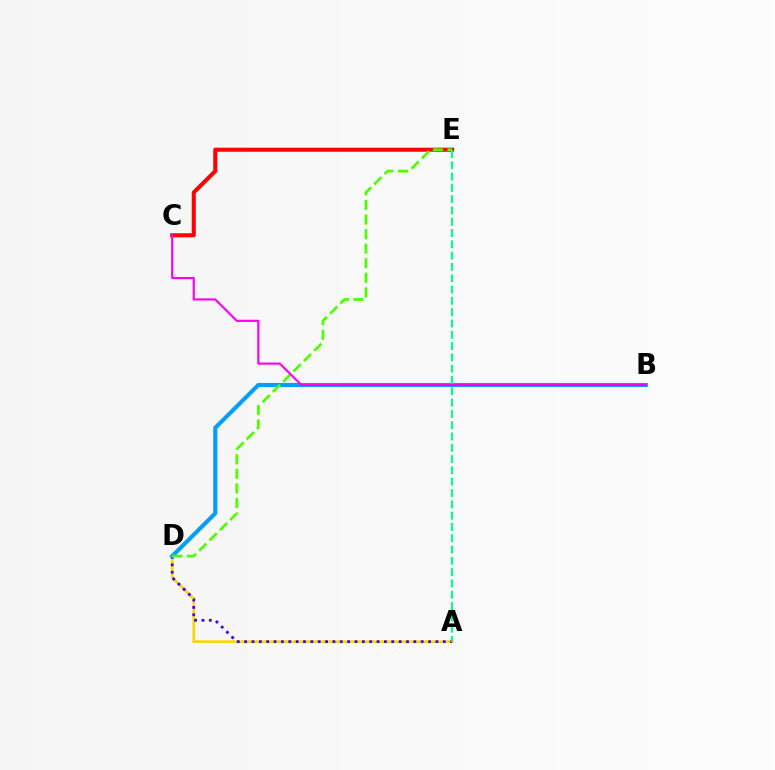{('A', 'D'): [{'color': '#ffd500', 'line_style': 'solid', 'thickness': 1.92}, {'color': '#3700ff', 'line_style': 'dotted', 'thickness': 2.0}], ('C', 'E'): [{'color': '#ff0000', 'line_style': 'solid', 'thickness': 2.92}], ('B', 'D'): [{'color': '#009eff', 'line_style': 'solid', 'thickness': 2.96}], ('D', 'E'): [{'color': '#4fff00', 'line_style': 'dashed', 'thickness': 1.98}], ('B', 'C'): [{'color': '#ff00ed', 'line_style': 'solid', 'thickness': 1.56}], ('A', 'E'): [{'color': '#00ff86', 'line_style': 'dashed', 'thickness': 1.54}]}